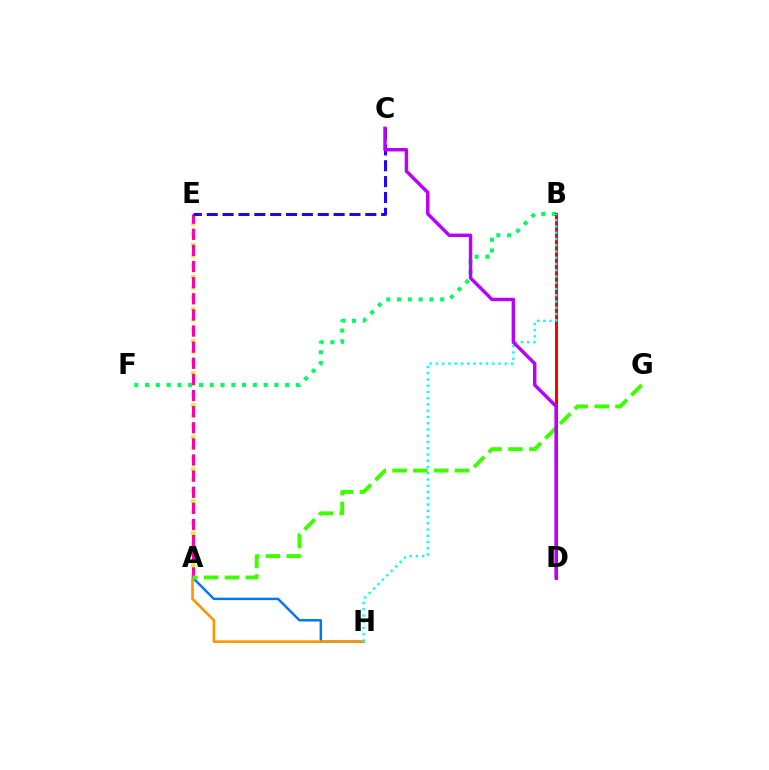{('A', 'H'): [{'color': '#0074ff', 'line_style': 'solid', 'thickness': 1.75}, {'color': '#ff9400', 'line_style': 'solid', 'thickness': 1.87}], ('A', 'E'): [{'color': '#d1ff00', 'line_style': 'dotted', 'thickness': 2.9}, {'color': '#ff00ac', 'line_style': 'dashed', 'thickness': 2.19}], ('B', 'F'): [{'color': '#00ff5c', 'line_style': 'dotted', 'thickness': 2.93}], ('B', 'D'): [{'color': '#ff0000', 'line_style': 'solid', 'thickness': 2.18}], ('C', 'E'): [{'color': '#2500ff', 'line_style': 'dashed', 'thickness': 2.15}], ('B', 'H'): [{'color': '#00fff6', 'line_style': 'dotted', 'thickness': 1.7}], ('A', 'G'): [{'color': '#3dff00', 'line_style': 'dashed', 'thickness': 2.82}], ('C', 'D'): [{'color': '#b900ff', 'line_style': 'solid', 'thickness': 2.47}]}